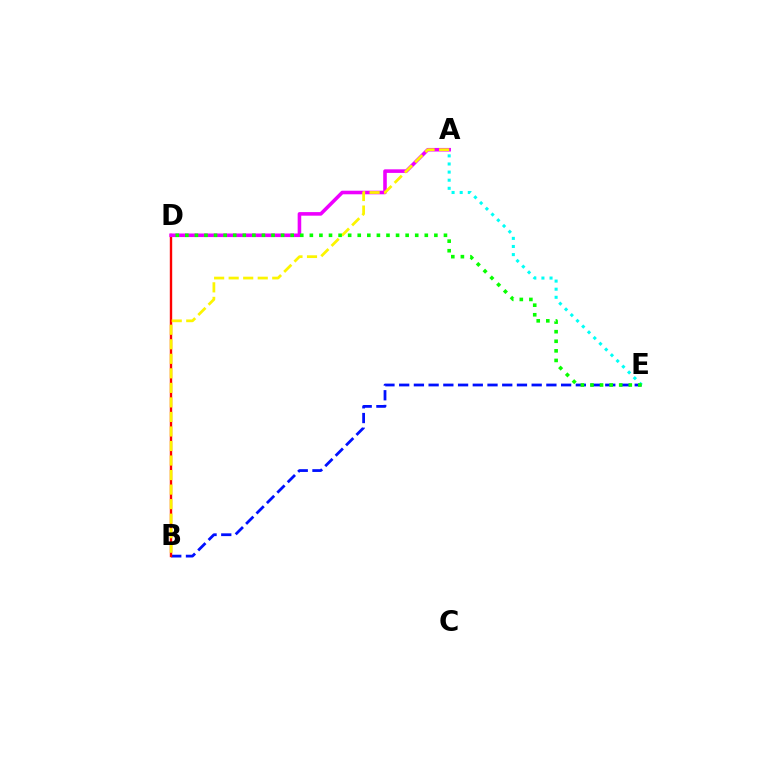{('B', 'E'): [{'color': '#0010ff', 'line_style': 'dashed', 'thickness': 2.0}], ('B', 'D'): [{'color': '#ff0000', 'line_style': 'solid', 'thickness': 1.72}], ('A', 'D'): [{'color': '#ee00ff', 'line_style': 'solid', 'thickness': 2.57}], ('A', 'B'): [{'color': '#fcf500', 'line_style': 'dashed', 'thickness': 1.97}], ('A', 'E'): [{'color': '#00fff6', 'line_style': 'dotted', 'thickness': 2.2}], ('D', 'E'): [{'color': '#08ff00', 'line_style': 'dotted', 'thickness': 2.6}]}